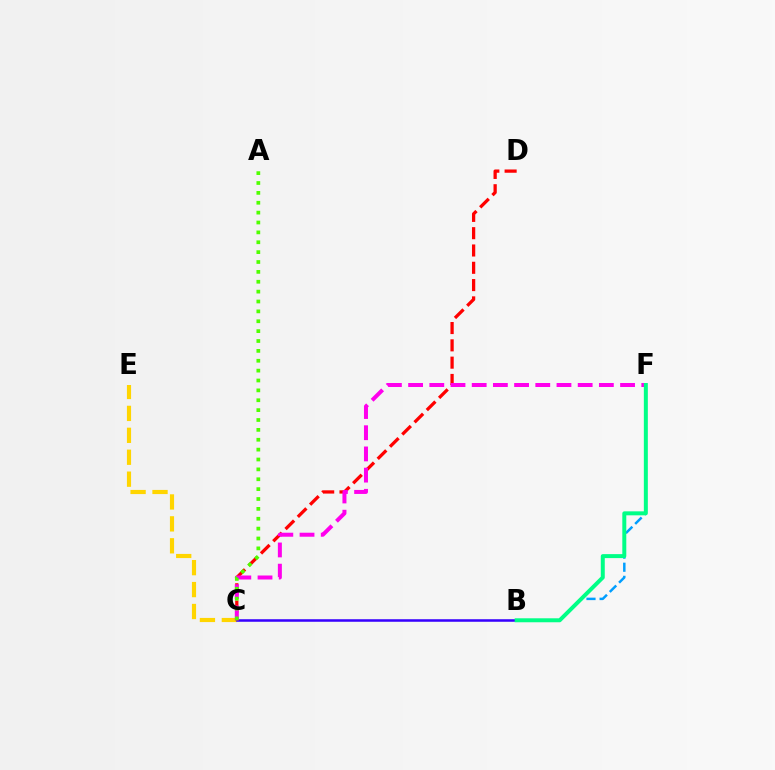{('B', 'F'): [{'color': '#009eff', 'line_style': 'dashed', 'thickness': 1.78}, {'color': '#00ff86', 'line_style': 'solid', 'thickness': 2.86}], ('C', 'E'): [{'color': '#ffd500', 'line_style': 'dashed', 'thickness': 2.98}], ('B', 'C'): [{'color': '#3700ff', 'line_style': 'solid', 'thickness': 1.82}], ('C', 'D'): [{'color': '#ff0000', 'line_style': 'dashed', 'thickness': 2.35}], ('C', 'F'): [{'color': '#ff00ed', 'line_style': 'dashed', 'thickness': 2.88}], ('A', 'C'): [{'color': '#4fff00', 'line_style': 'dotted', 'thickness': 2.68}]}